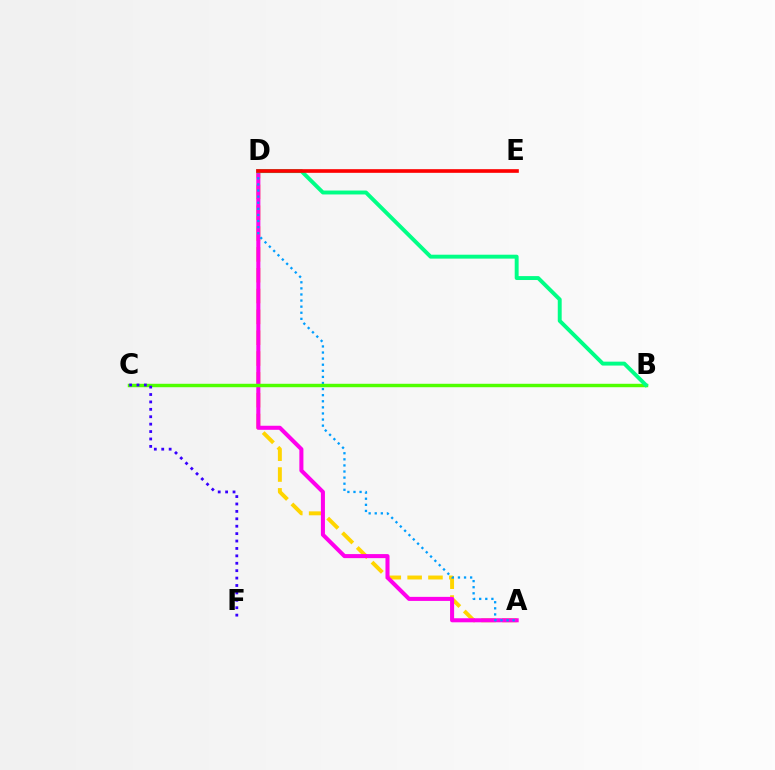{('A', 'D'): [{'color': '#ffd500', 'line_style': 'dashed', 'thickness': 2.83}, {'color': '#ff00ed', 'line_style': 'solid', 'thickness': 2.92}, {'color': '#009eff', 'line_style': 'dotted', 'thickness': 1.66}], ('B', 'C'): [{'color': '#4fff00', 'line_style': 'solid', 'thickness': 2.48}], ('C', 'F'): [{'color': '#3700ff', 'line_style': 'dotted', 'thickness': 2.01}], ('B', 'D'): [{'color': '#00ff86', 'line_style': 'solid', 'thickness': 2.82}], ('D', 'E'): [{'color': '#ff0000', 'line_style': 'solid', 'thickness': 2.63}]}